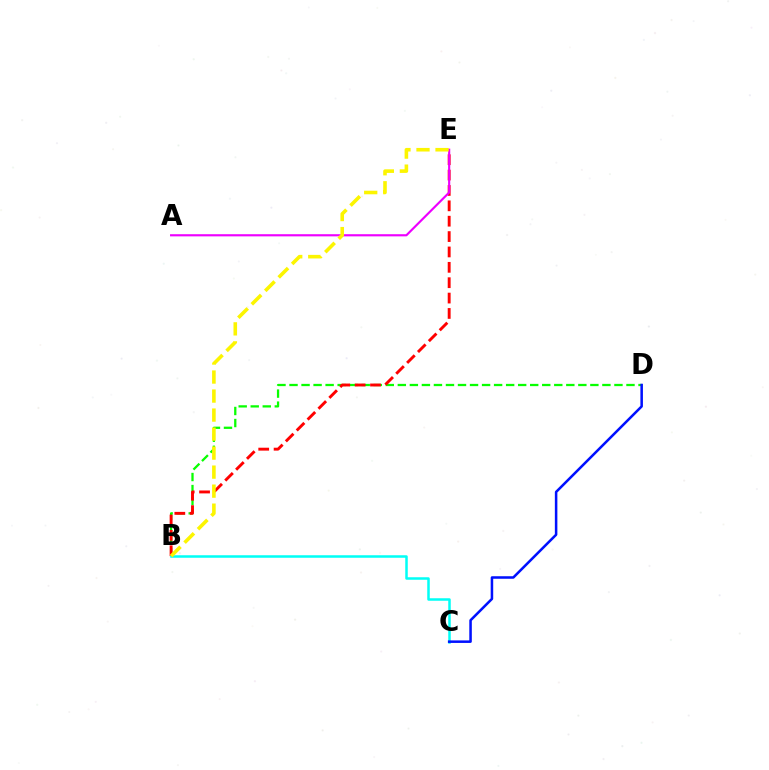{('B', 'D'): [{'color': '#08ff00', 'line_style': 'dashed', 'thickness': 1.63}], ('B', 'E'): [{'color': '#ff0000', 'line_style': 'dashed', 'thickness': 2.09}, {'color': '#fcf500', 'line_style': 'dashed', 'thickness': 2.58}], ('B', 'C'): [{'color': '#00fff6', 'line_style': 'solid', 'thickness': 1.8}], ('C', 'D'): [{'color': '#0010ff', 'line_style': 'solid', 'thickness': 1.82}], ('A', 'E'): [{'color': '#ee00ff', 'line_style': 'solid', 'thickness': 1.55}]}